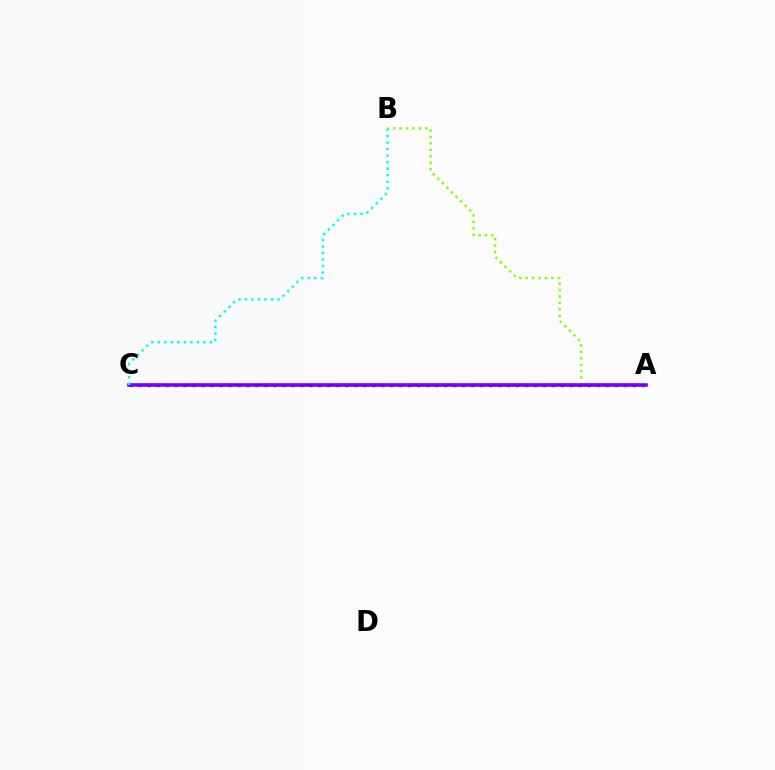{('A', 'C'): [{'color': '#ff0000', 'line_style': 'dotted', 'thickness': 2.44}, {'color': '#7200ff', 'line_style': 'solid', 'thickness': 2.56}], ('A', 'B'): [{'color': '#84ff00', 'line_style': 'dotted', 'thickness': 1.75}], ('B', 'C'): [{'color': '#00fff6', 'line_style': 'dotted', 'thickness': 1.77}]}